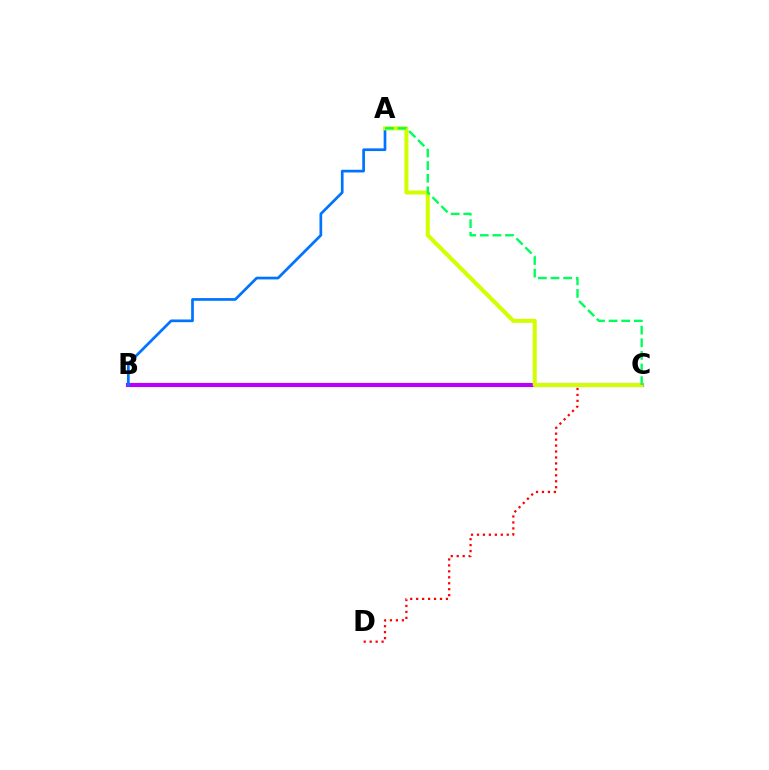{('C', 'D'): [{'color': '#ff0000', 'line_style': 'dotted', 'thickness': 1.62}], ('B', 'C'): [{'color': '#b900ff', 'line_style': 'solid', 'thickness': 2.98}], ('A', 'B'): [{'color': '#0074ff', 'line_style': 'solid', 'thickness': 1.95}], ('A', 'C'): [{'color': '#d1ff00', 'line_style': 'solid', 'thickness': 2.91}, {'color': '#00ff5c', 'line_style': 'dashed', 'thickness': 1.71}]}